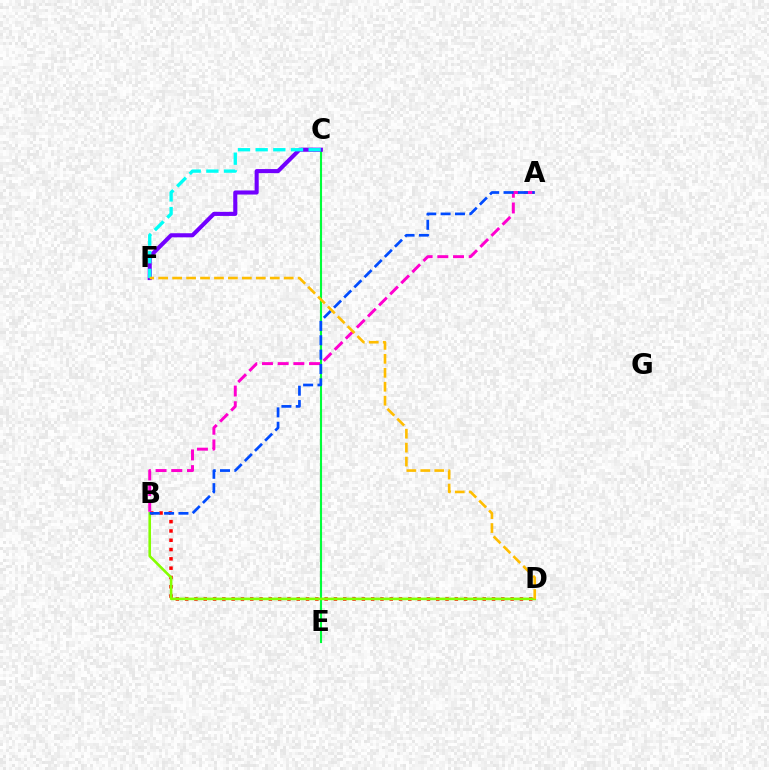{('C', 'E'): [{'color': '#00ff39', 'line_style': 'solid', 'thickness': 1.52}], ('B', 'D'): [{'color': '#ff0000', 'line_style': 'dotted', 'thickness': 2.53}, {'color': '#84ff00', 'line_style': 'solid', 'thickness': 1.87}], ('A', 'B'): [{'color': '#ff00cf', 'line_style': 'dashed', 'thickness': 2.13}, {'color': '#004bff', 'line_style': 'dashed', 'thickness': 1.95}], ('C', 'F'): [{'color': '#7200ff', 'line_style': 'solid', 'thickness': 2.94}, {'color': '#00fff6', 'line_style': 'dashed', 'thickness': 2.4}], ('D', 'F'): [{'color': '#ffbd00', 'line_style': 'dashed', 'thickness': 1.89}]}